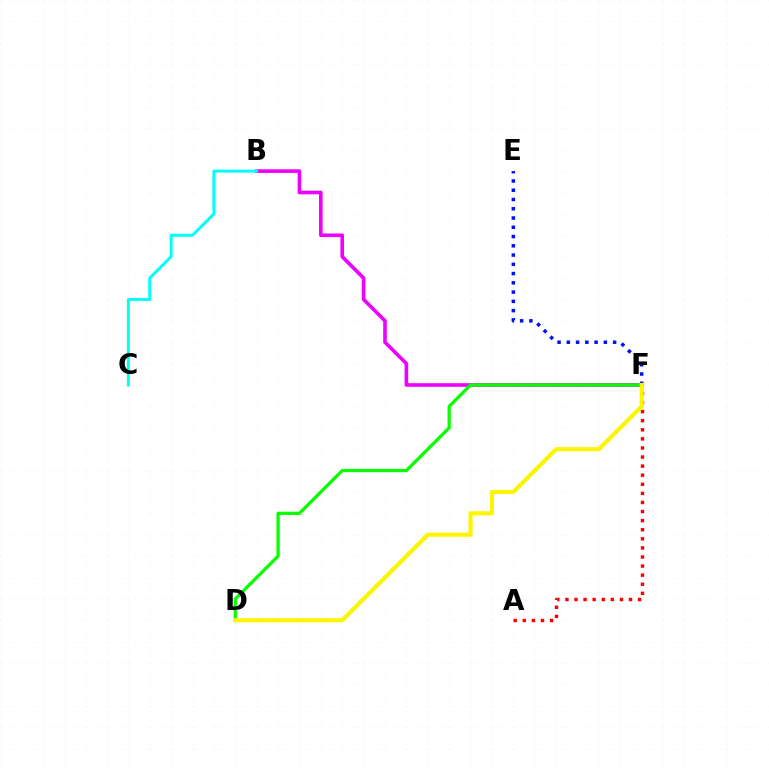{('B', 'F'): [{'color': '#ee00ff', 'line_style': 'solid', 'thickness': 2.61}], ('B', 'C'): [{'color': '#00fff6', 'line_style': 'solid', 'thickness': 2.14}], ('A', 'F'): [{'color': '#ff0000', 'line_style': 'dotted', 'thickness': 2.47}], ('D', 'F'): [{'color': '#08ff00', 'line_style': 'solid', 'thickness': 2.34}, {'color': '#fcf500', 'line_style': 'solid', 'thickness': 2.98}], ('E', 'F'): [{'color': '#0010ff', 'line_style': 'dotted', 'thickness': 2.52}]}